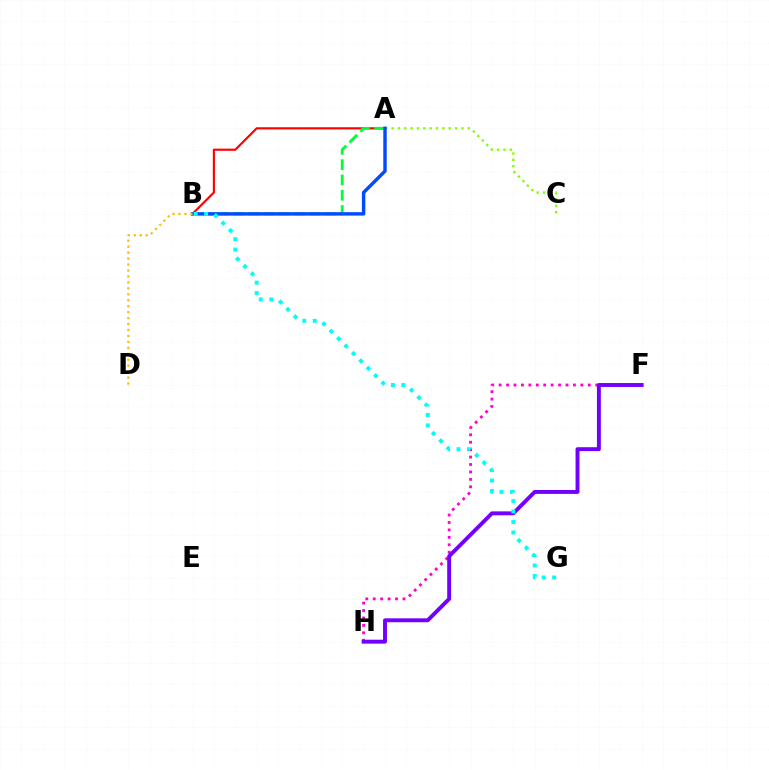{('F', 'H'): [{'color': '#ff00cf', 'line_style': 'dotted', 'thickness': 2.02}, {'color': '#7200ff', 'line_style': 'solid', 'thickness': 2.82}], ('A', 'B'): [{'color': '#ff0000', 'line_style': 'solid', 'thickness': 1.55}, {'color': '#00ff39', 'line_style': 'dashed', 'thickness': 2.08}, {'color': '#004bff', 'line_style': 'solid', 'thickness': 2.47}], ('A', 'C'): [{'color': '#84ff00', 'line_style': 'dotted', 'thickness': 1.73}], ('B', 'G'): [{'color': '#00fff6', 'line_style': 'dotted', 'thickness': 2.84}], ('B', 'D'): [{'color': '#ffbd00', 'line_style': 'dotted', 'thickness': 1.62}]}